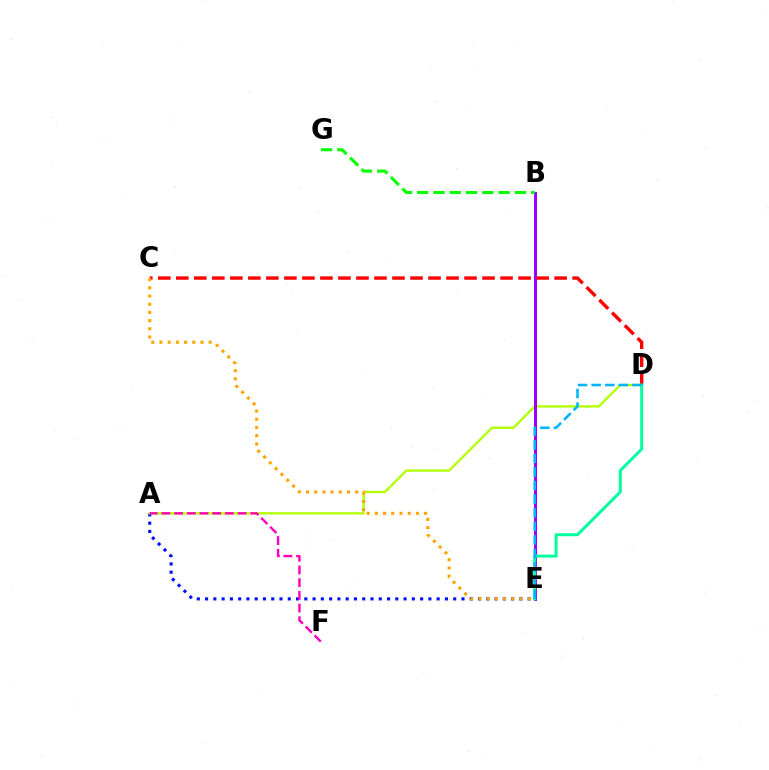{('A', 'E'): [{'color': '#0010ff', 'line_style': 'dotted', 'thickness': 2.25}], ('A', 'D'): [{'color': '#b3ff00', 'line_style': 'solid', 'thickness': 1.68}], ('B', 'E'): [{'color': '#9b00ff', 'line_style': 'solid', 'thickness': 2.16}], ('C', 'D'): [{'color': '#ff0000', 'line_style': 'dashed', 'thickness': 2.45}], ('C', 'E'): [{'color': '#ffa500', 'line_style': 'dotted', 'thickness': 2.23}], ('D', 'E'): [{'color': '#00ff9d', 'line_style': 'solid', 'thickness': 2.16}, {'color': '#00b5ff', 'line_style': 'dashed', 'thickness': 1.85}], ('A', 'F'): [{'color': '#ff00bd', 'line_style': 'dashed', 'thickness': 1.72}], ('B', 'G'): [{'color': '#08ff00', 'line_style': 'dashed', 'thickness': 2.21}]}